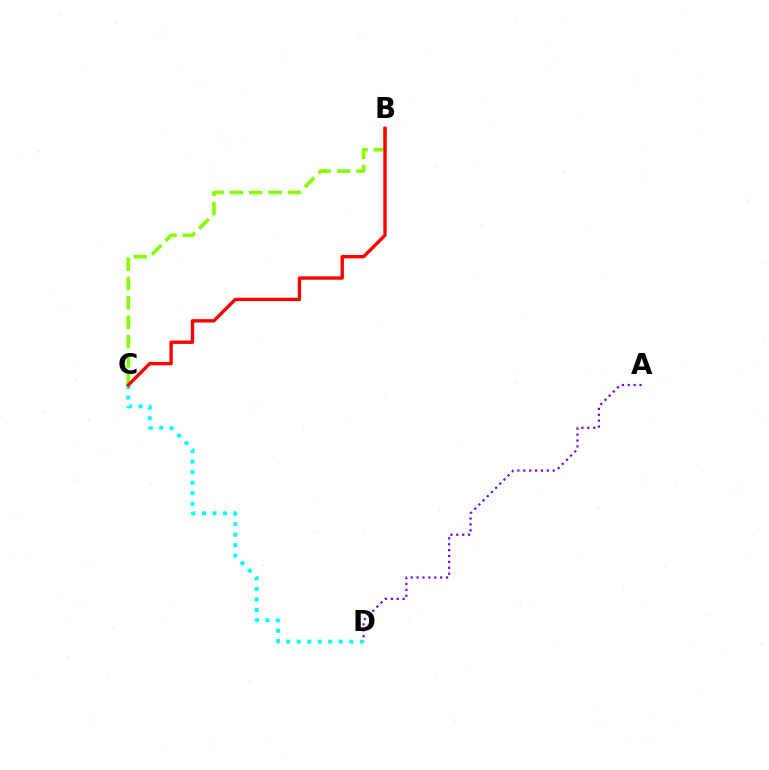{('A', 'D'): [{'color': '#7200ff', 'line_style': 'dotted', 'thickness': 1.6}], ('C', 'D'): [{'color': '#00fff6', 'line_style': 'dotted', 'thickness': 2.86}], ('B', 'C'): [{'color': '#84ff00', 'line_style': 'dashed', 'thickness': 2.63}, {'color': '#ff0000', 'line_style': 'solid', 'thickness': 2.43}]}